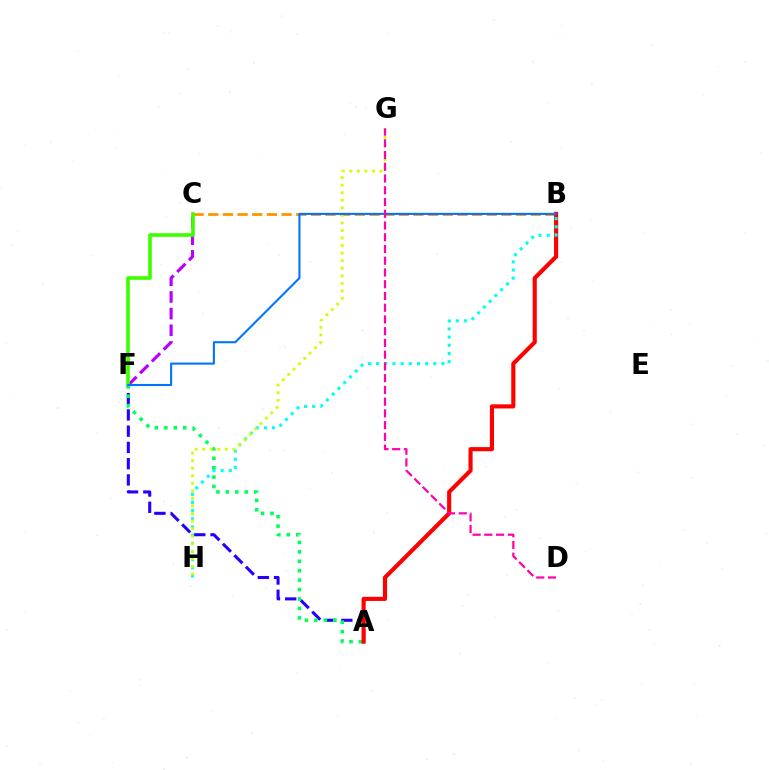{('A', 'F'): [{'color': '#2500ff', 'line_style': 'dashed', 'thickness': 2.21}, {'color': '#00ff5c', 'line_style': 'dotted', 'thickness': 2.56}], ('B', 'C'): [{'color': '#ff9400', 'line_style': 'dashed', 'thickness': 1.99}], ('C', 'F'): [{'color': '#b900ff', 'line_style': 'dashed', 'thickness': 2.26}, {'color': '#3dff00', 'line_style': 'solid', 'thickness': 2.62}], ('A', 'B'): [{'color': '#ff0000', 'line_style': 'solid', 'thickness': 2.97}], ('B', 'H'): [{'color': '#00fff6', 'line_style': 'dotted', 'thickness': 2.22}], ('G', 'H'): [{'color': '#d1ff00', 'line_style': 'dotted', 'thickness': 2.05}], ('B', 'F'): [{'color': '#0074ff', 'line_style': 'solid', 'thickness': 1.5}], ('D', 'G'): [{'color': '#ff00ac', 'line_style': 'dashed', 'thickness': 1.6}]}